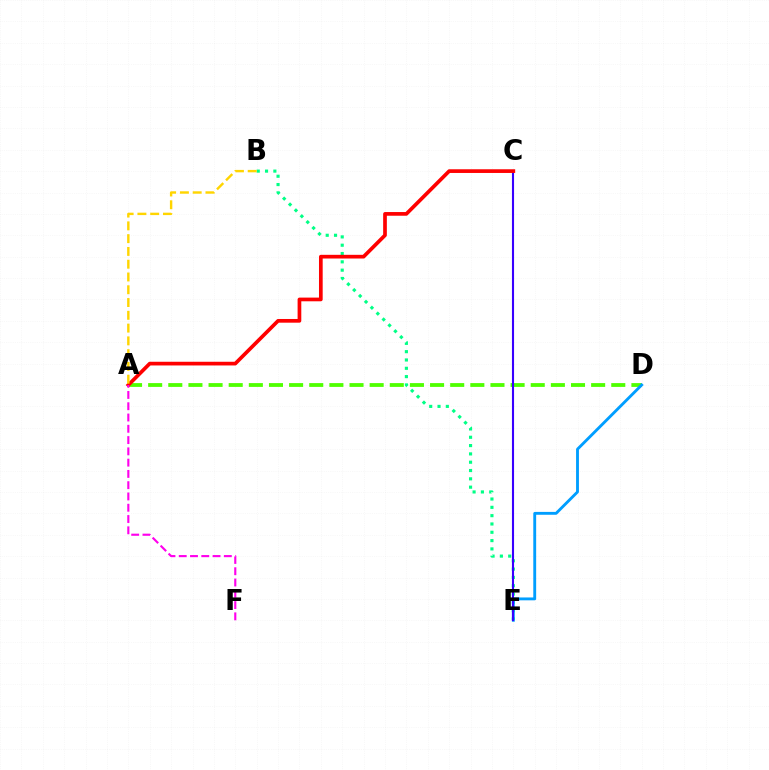{('B', 'E'): [{'color': '#00ff86', 'line_style': 'dotted', 'thickness': 2.26}], ('A', 'D'): [{'color': '#4fff00', 'line_style': 'dashed', 'thickness': 2.74}], ('D', 'E'): [{'color': '#009eff', 'line_style': 'solid', 'thickness': 2.06}], ('C', 'E'): [{'color': '#3700ff', 'line_style': 'solid', 'thickness': 1.52}], ('A', 'C'): [{'color': '#ff0000', 'line_style': 'solid', 'thickness': 2.66}], ('A', 'B'): [{'color': '#ffd500', 'line_style': 'dashed', 'thickness': 1.74}], ('A', 'F'): [{'color': '#ff00ed', 'line_style': 'dashed', 'thickness': 1.53}]}